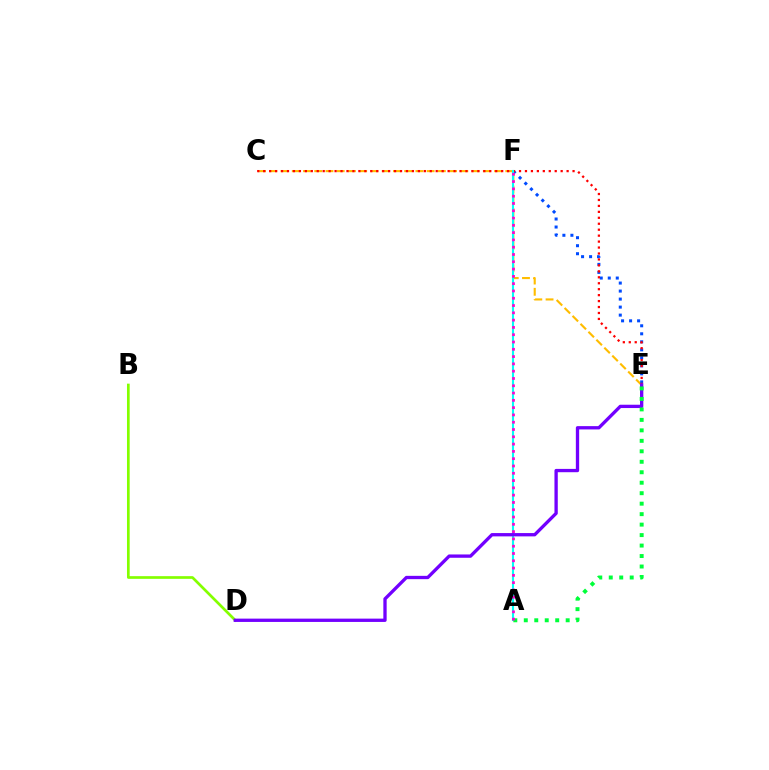{('B', 'D'): [{'color': '#84ff00', 'line_style': 'solid', 'thickness': 1.94}], ('C', 'E'): [{'color': '#ffbd00', 'line_style': 'dashed', 'thickness': 1.53}, {'color': '#ff0000', 'line_style': 'dotted', 'thickness': 1.62}], ('E', 'F'): [{'color': '#004bff', 'line_style': 'dotted', 'thickness': 2.18}], ('A', 'F'): [{'color': '#00fff6', 'line_style': 'solid', 'thickness': 1.52}, {'color': '#ff00cf', 'line_style': 'dotted', 'thickness': 1.98}], ('D', 'E'): [{'color': '#7200ff', 'line_style': 'solid', 'thickness': 2.39}], ('A', 'E'): [{'color': '#00ff39', 'line_style': 'dotted', 'thickness': 2.85}]}